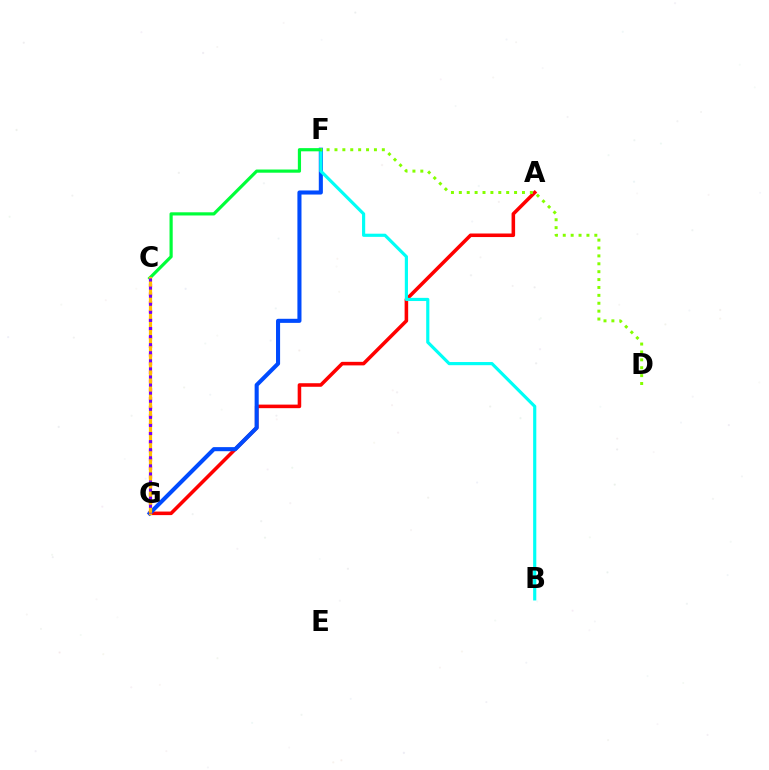{('C', 'G'): [{'color': '#ff00cf', 'line_style': 'dotted', 'thickness': 2.37}, {'color': '#ffbd00', 'line_style': 'solid', 'thickness': 2.32}, {'color': '#7200ff', 'line_style': 'dotted', 'thickness': 2.2}], ('A', 'G'): [{'color': '#ff0000', 'line_style': 'solid', 'thickness': 2.56}], ('F', 'G'): [{'color': '#004bff', 'line_style': 'solid', 'thickness': 2.94}], ('B', 'F'): [{'color': '#00fff6', 'line_style': 'solid', 'thickness': 2.28}], ('C', 'F'): [{'color': '#00ff39', 'line_style': 'solid', 'thickness': 2.29}], ('D', 'F'): [{'color': '#84ff00', 'line_style': 'dotted', 'thickness': 2.14}]}